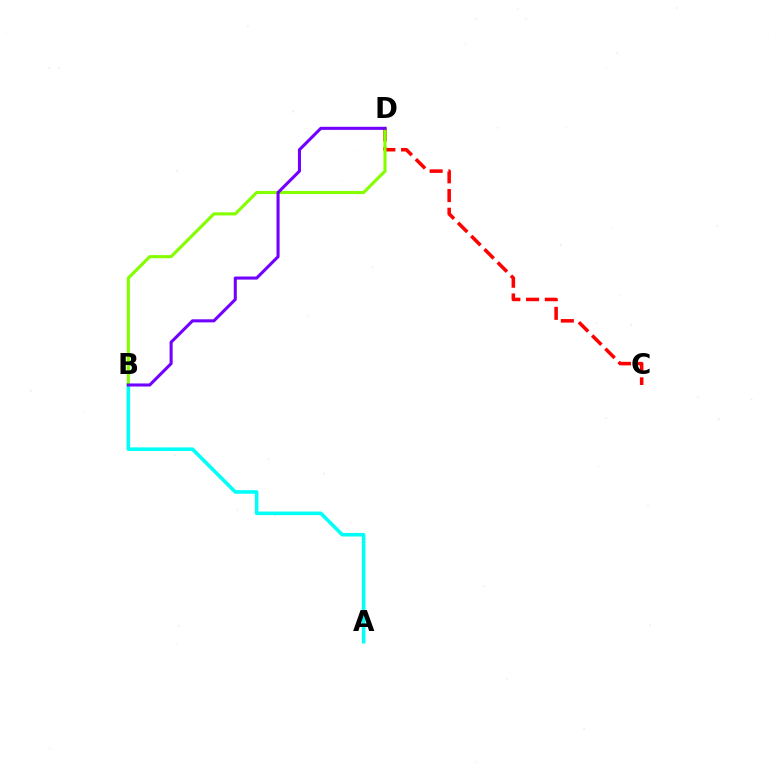{('C', 'D'): [{'color': '#ff0000', 'line_style': 'dashed', 'thickness': 2.54}], ('A', 'B'): [{'color': '#00fff6', 'line_style': 'solid', 'thickness': 2.57}], ('B', 'D'): [{'color': '#84ff00', 'line_style': 'solid', 'thickness': 2.24}, {'color': '#7200ff', 'line_style': 'solid', 'thickness': 2.21}]}